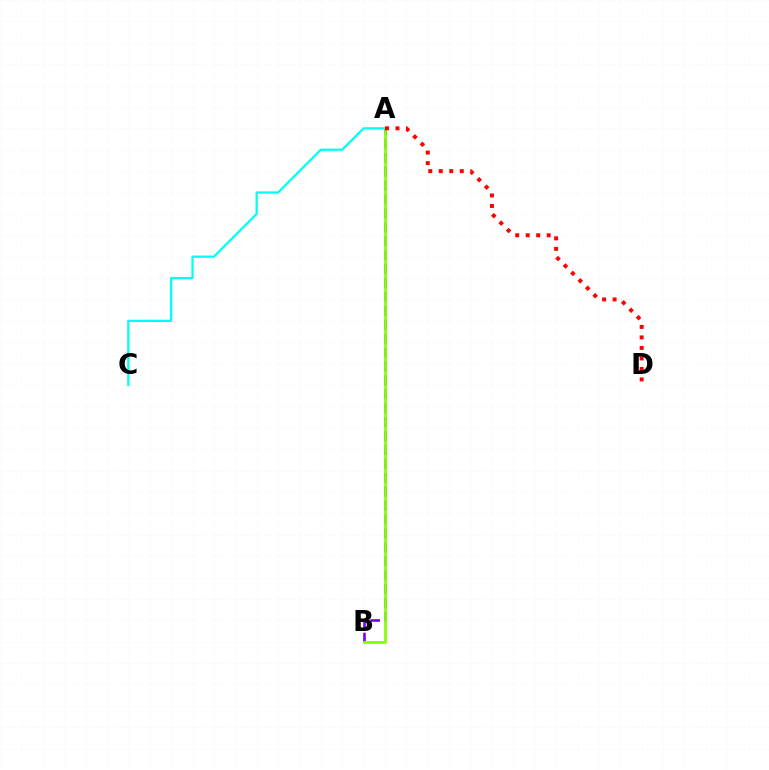{('A', 'B'): [{'color': '#7200ff', 'line_style': 'dashed', 'thickness': 1.89}, {'color': '#84ff00', 'line_style': 'solid', 'thickness': 1.97}], ('A', 'C'): [{'color': '#00fff6', 'line_style': 'solid', 'thickness': 1.64}], ('A', 'D'): [{'color': '#ff0000', 'line_style': 'dotted', 'thickness': 2.85}]}